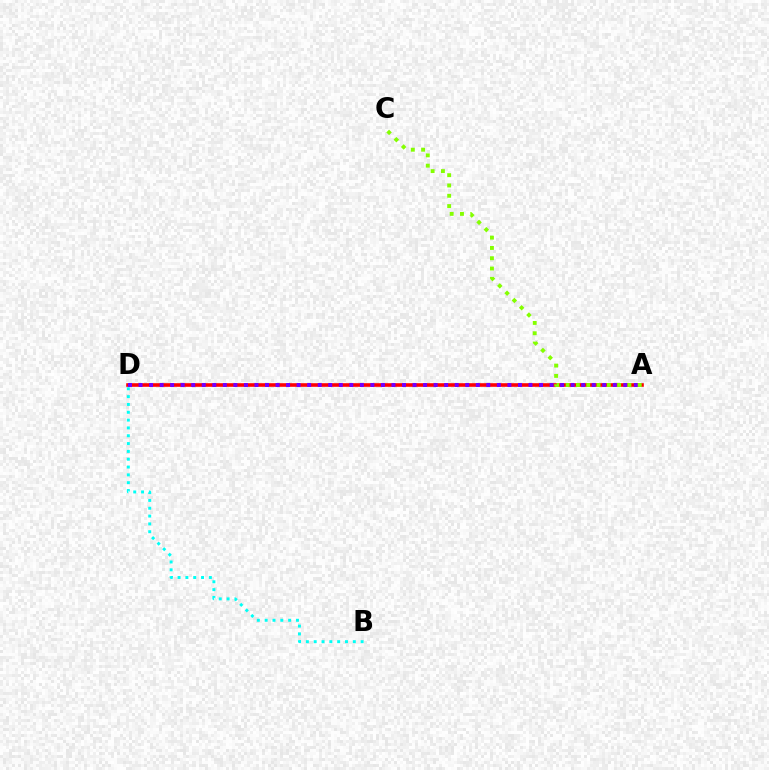{('A', 'D'): [{'color': '#ff0000', 'line_style': 'solid', 'thickness': 2.59}, {'color': '#7200ff', 'line_style': 'dotted', 'thickness': 2.86}], ('A', 'C'): [{'color': '#84ff00', 'line_style': 'dotted', 'thickness': 2.8}], ('B', 'D'): [{'color': '#00fff6', 'line_style': 'dotted', 'thickness': 2.13}]}